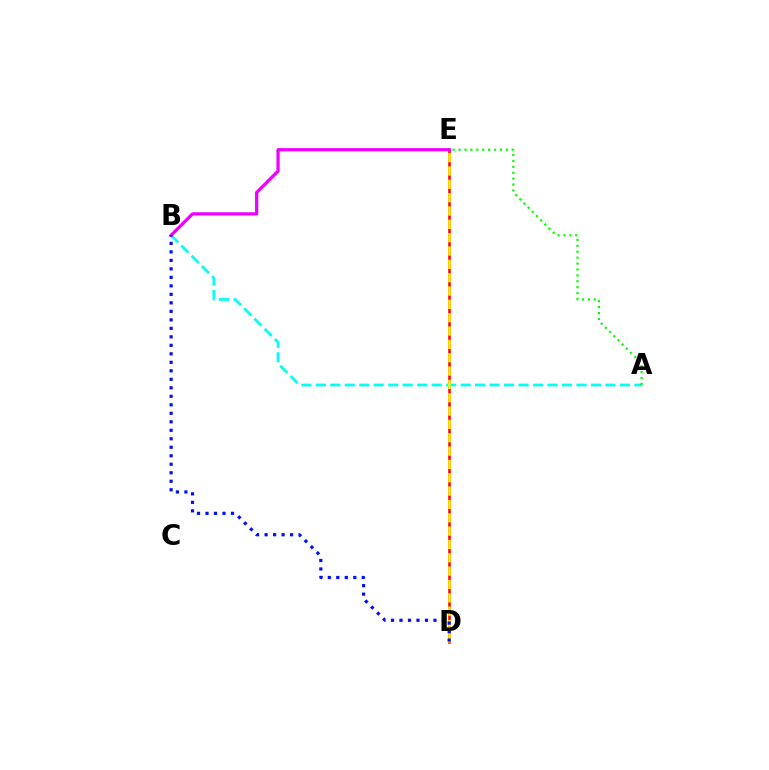{('D', 'E'): [{'color': '#ff0000', 'line_style': 'solid', 'thickness': 1.84}, {'color': '#fcf500', 'line_style': 'dashed', 'thickness': 1.81}], ('A', 'B'): [{'color': '#00fff6', 'line_style': 'dashed', 'thickness': 1.97}], ('B', 'E'): [{'color': '#ee00ff', 'line_style': 'solid', 'thickness': 2.33}], ('A', 'E'): [{'color': '#08ff00', 'line_style': 'dotted', 'thickness': 1.6}], ('B', 'D'): [{'color': '#0010ff', 'line_style': 'dotted', 'thickness': 2.31}]}